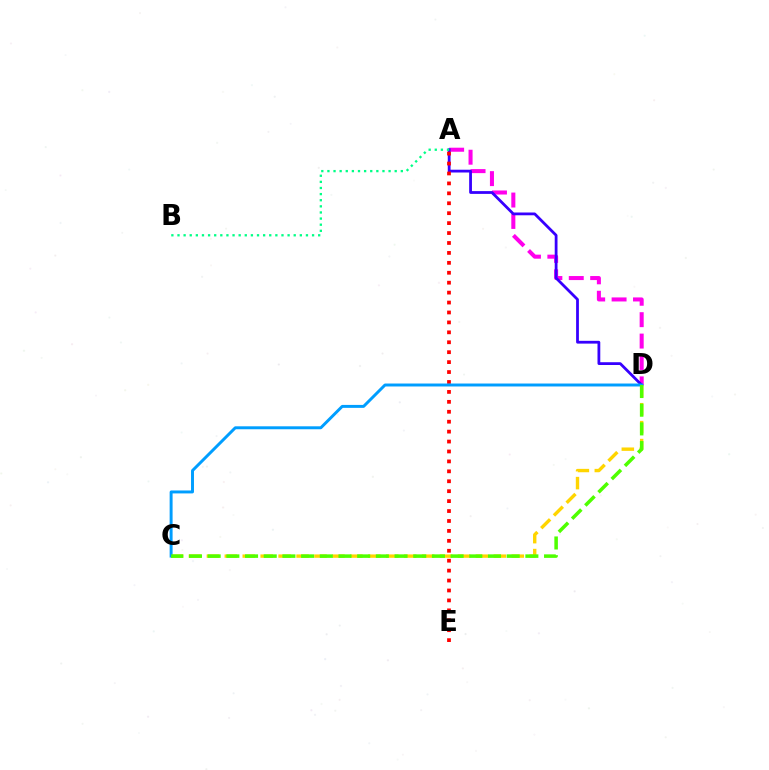{('A', 'D'): [{'color': '#ff00ed', 'line_style': 'dashed', 'thickness': 2.91}, {'color': '#3700ff', 'line_style': 'solid', 'thickness': 2.0}], ('C', 'D'): [{'color': '#ffd500', 'line_style': 'dashed', 'thickness': 2.44}, {'color': '#009eff', 'line_style': 'solid', 'thickness': 2.12}, {'color': '#4fff00', 'line_style': 'dashed', 'thickness': 2.54}], ('A', 'E'): [{'color': '#ff0000', 'line_style': 'dotted', 'thickness': 2.7}], ('A', 'B'): [{'color': '#00ff86', 'line_style': 'dotted', 'thickness': 1.66}]}